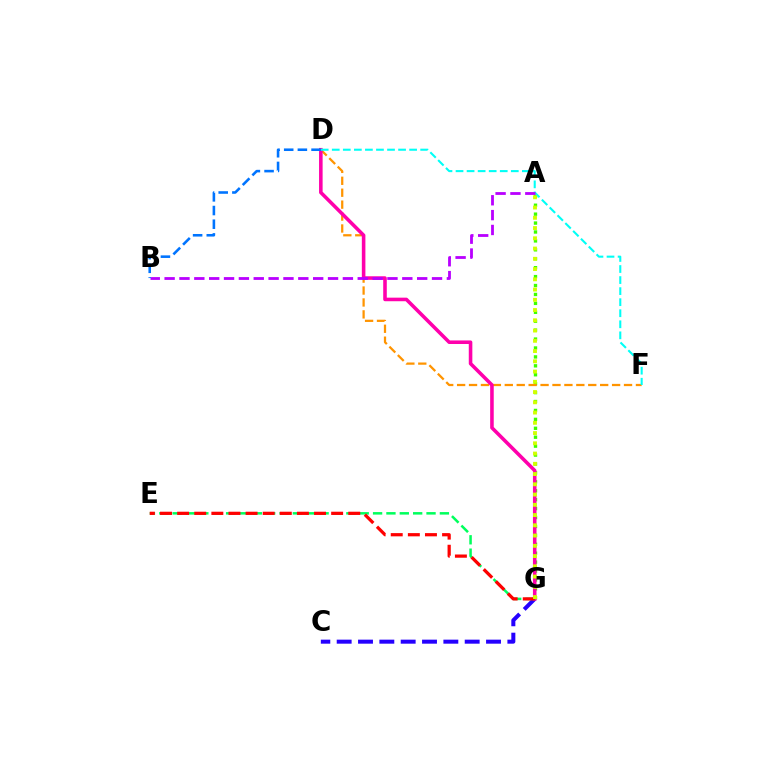{('A', 'G'): [{'color': '#3dff00', 'line_style': 'dotted', 'thickness': 2.42}, {'color': '#d1ff00', 'line_style': 'dotted', 'thickness': 2.79}], ('D', 'F'): [{'color': '#ff9400', 'line_style': 'dashed', 'thickness': 1.62}, {'color': '#00fff6', 'line_style': 'dashed', 'thickness': 1.5}], ('C', 'G'): [{'color': '#2500ff', 'line_style': 'dashed', 'thickness': 2.9}], ('D', 'G'): [{'color': '#ff00ac', 'line_style': 'solid', 'thickness': 2.57}], ('E', 'G'): [{'color': '#00ff5c', 'line_style': 'dashed', 'thickness': 1.82}, {'color': '#ff0000', 'line_style': 'dashed', 'thickness': 2.32}], ('A', 'B'): [{'color': '#b900ff', 'line_style': 'dashed', 'thickness': 2.02}], ('B', 'D'): [{'color': '#0074ff', 'line_style': 'dashed', 'thickness': 1.86}]}